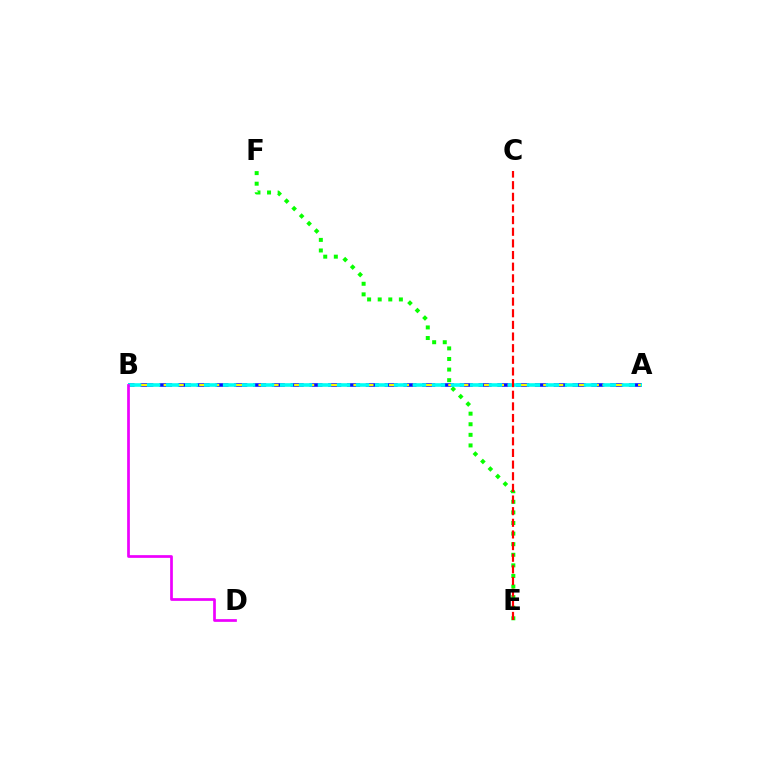{('A', 'B'): [{'color': '#0010ff', 'line_style': 'dashed', 'thickness': 2.55}, {'color': '#fcf500', 'line_style': 'dashed', 'thickness': 1.61}, {'color': '#00fff6', 'line_style': 'dashed', 'thickness': 2.58}], ('E', 'F'): [{'color': '#08ff00', 'line_style': 'dotted', 'thickness': 2.88}], ('C', 'E'): [{'color': '#ff0000', 'line_style': 'dashed', 'thickness': 1.58}], ('B', 'D'): [{'color': '#ee00ff', 'line_style': 'solid', 'thickness': 1.96}]}